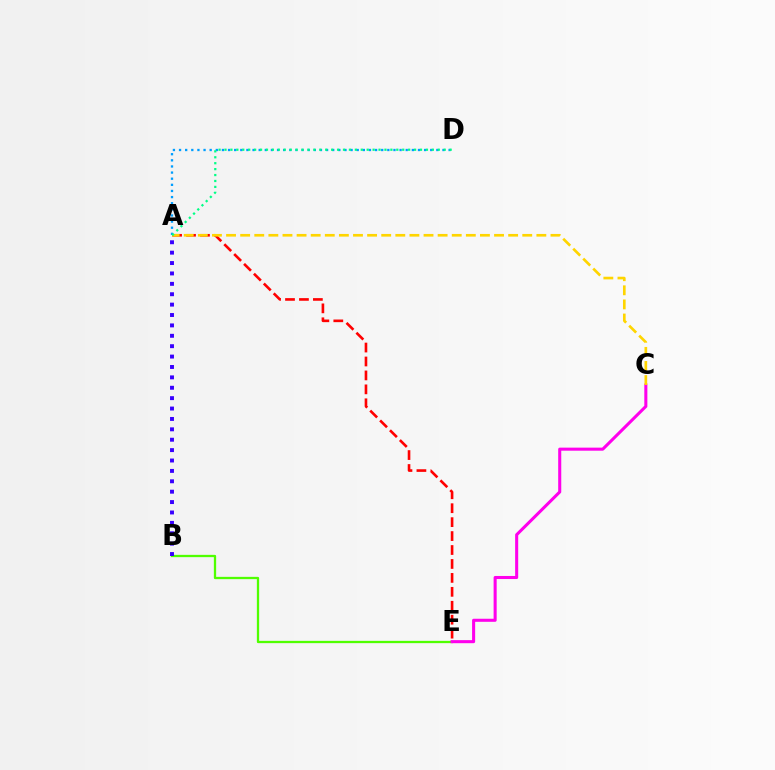{('A', 'E'): [{'color': '#ff0000', 'line_style': 'dashed', 'thickness': 1.89}], ('A', 'D'): [{'color': '#009eff', 'line_style': 'dotted', 'thickness': 1.66}, {'color': '#00ff86', 'line_style': 'dotted', 'thickness': 1.61}], ('B', 'E'): [{'color': '#4fff00', 'line_style': 'solid', 'thickness': 1.65}], ('C', 'E'): [{'color': '#ff00ed', 'line_style': 'solid', 'thickness': 2.2}], ('A', 'C'): [{'color': '#ffd500', 'line_style': 'dashed', 'thickness': 1.92}], ('A', 'B'): [{'color': '#3700ff', 'line_style': 'dotted', 'thickness': 2.82}]}